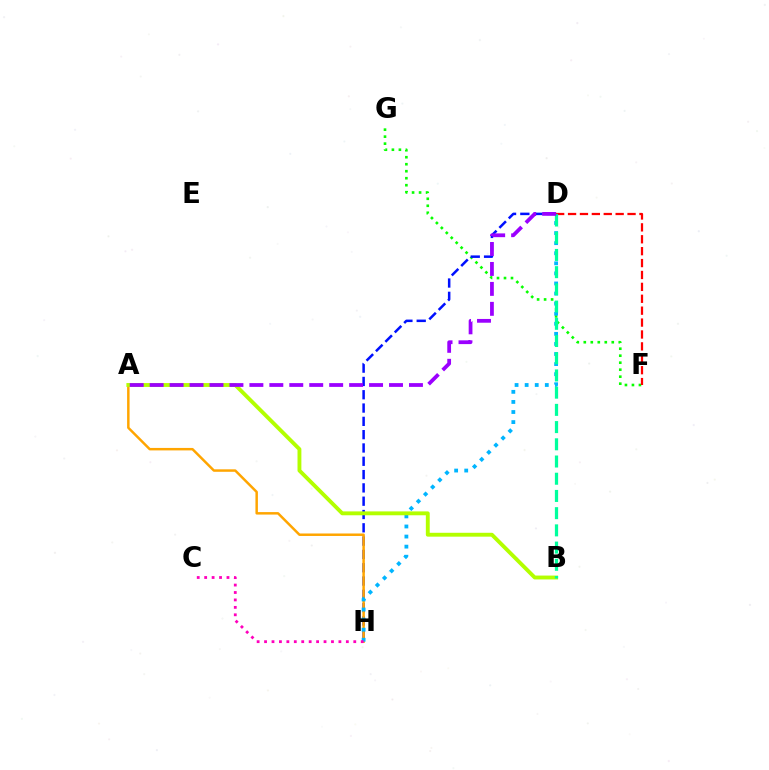{('F', 'G'): [{'color': '#08ff00', 'line_style': 'dotted', 'thickness': 1.9}], ('D', 'H'): [{'color': '#0010ff', 'line_style': 'dashed', 'thickness': 1.81}, {'color': '#00b5ff', 'line_style': 'dotted', 'thickness': 2.74}], ('D', 'F'): [{'color': '#ff0000', 'line_style': 'dashed', 'thickness': 1.62}], ('A', 'H'): [{'color': '#ffa500', 'line_style': 'solid', 'thickness': 1.78}], ('A', 'B'): [{'color': '#b3ff00', 'line_style': 'solid', 'thickness': 2.79}], ('B', 'D'): [{'color': '#00ff9d', 'line_style': 'dashed', 'thickness': 2.34}], ('C', 'H'): [{'color': '#ff00bd', 'line_style': 'dotted', 'thickness': 2.02}], ('A', 'D'): [{'color': '#9b00ff', 'line_style': 'dashed', 'thickness': 2.71}]}